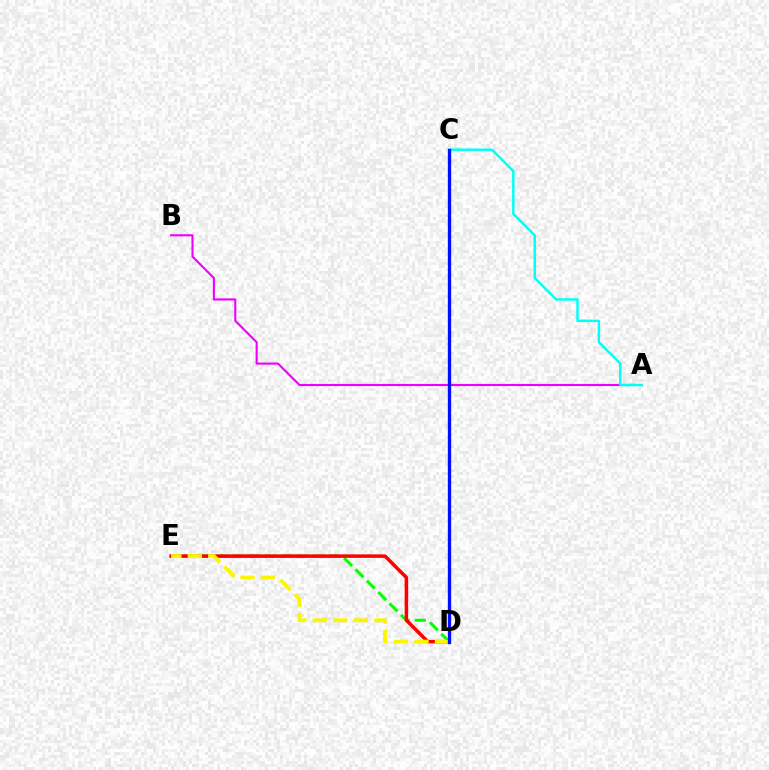{('A', 'B'): [{'color': '#ee00ff', 'line_style': 'solid', 'thickness': 1.51}], ('A', 'C'): [{'color': '#00fff6', 'line_style': 'solid', 'thickness': 1.77}], ('D', 'E'): [{'color': '#08ff00', 'line_style': 'dashed', 'thickness': 2.18}, {'color': '#ff0000', 'line_style': 'solid', 'thickness': 2.53}, {'color': '#fcf500', 'line_style': 'dashed', 'thickness': 2.79}], ('C', 'D'): [{'color': '#0010ff', 'line_style': 'solid', 'thickness': 2.4}]}